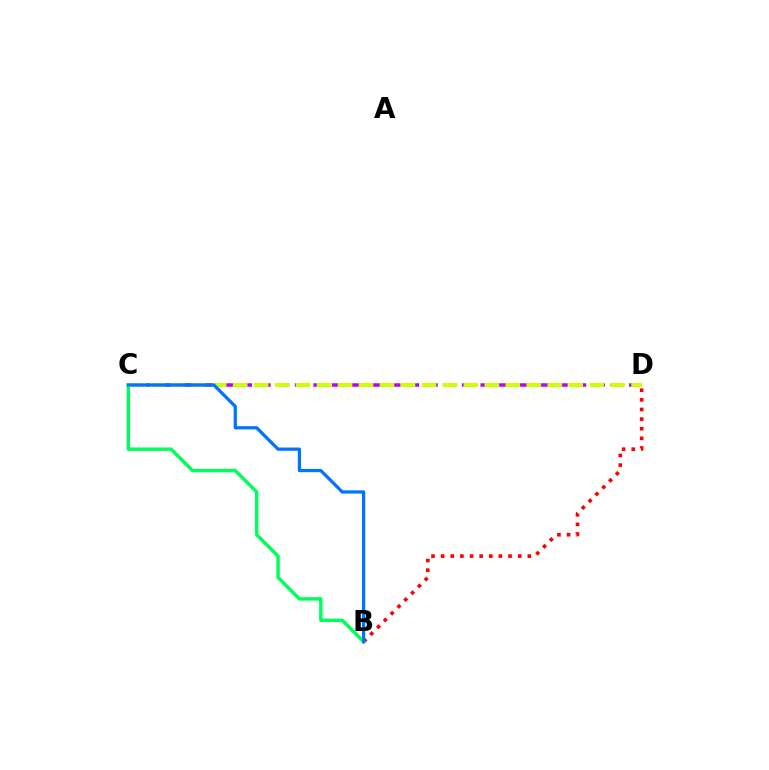{('C', 'D'): [{'color': '#b900ff', 'line_style': 'dashed', 'thickness': 2.52}, {'color': '#d1ff00', 'line_style': 'dashed', 'thickness': 2.85}], ('B', 'D'): [{'color': '#ff0000', 'line_style': 'dotted', 'thickness': 2.62}], ('B', 'C'): [{'color': '#00ff5c', 'line_style': 'solid', 'thickness': 2.47}, {'color': '#0074ff', 'line_style': 'solid', 'thickness': 2.34}]}